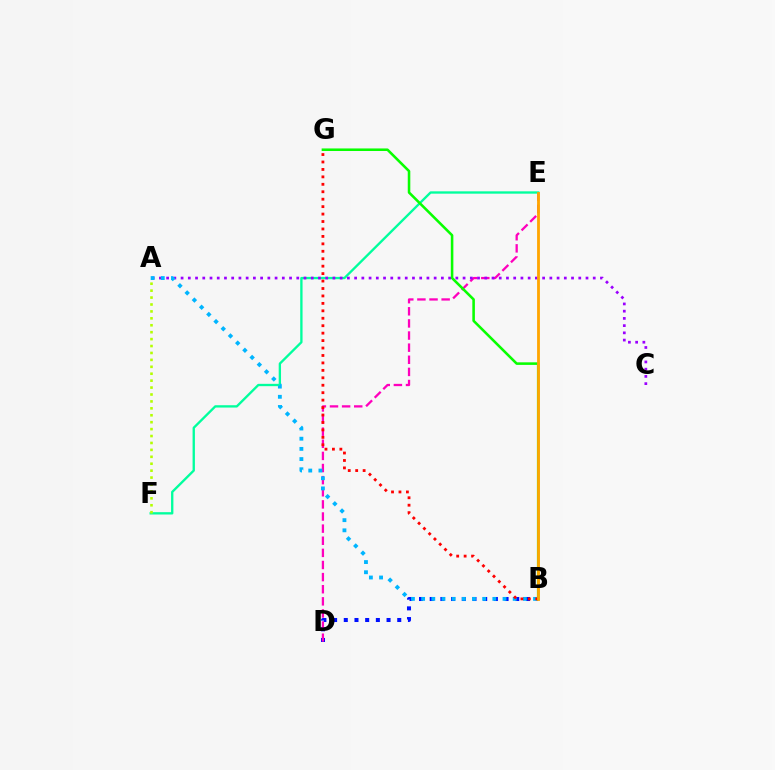{('B', 'D'): [{'color': '#0010ff', 'line_style': 'dotted', 'thickness': 2.91}], ('D', 'E'): [{'color': '#ff00bd', 'line_style': 'dashed', 'thickness': 1.65}], ('E', 'F'): [{'color': '#00ff9d', 'line_style': 'solid', 'thickness': 1.68}], ('A', 'C'): [{'color': '#9b00ff', 'line_style': 'dotted', 'thickness': 1.96}], ('A', 'B'): [{'color': '#00b5ff', 'line_style': 'dotted', 'thickness': 2.76}], ('A', 'F'): [{'color': '#b3ff00', 'line_style': 'dotted', 'thickness': 1.88}], ('B', 'G'): [{'color': '#08ff00', 'line_style': 'solid', 'thickness': 1.85}, {'color': '#ff0000', 'line_style': 'dotted', 'thickness': 2.02}], ('B', 'E'): [{'color': '#ffa500', 'line_style': 'solid', 'thickness': 2.03}]}